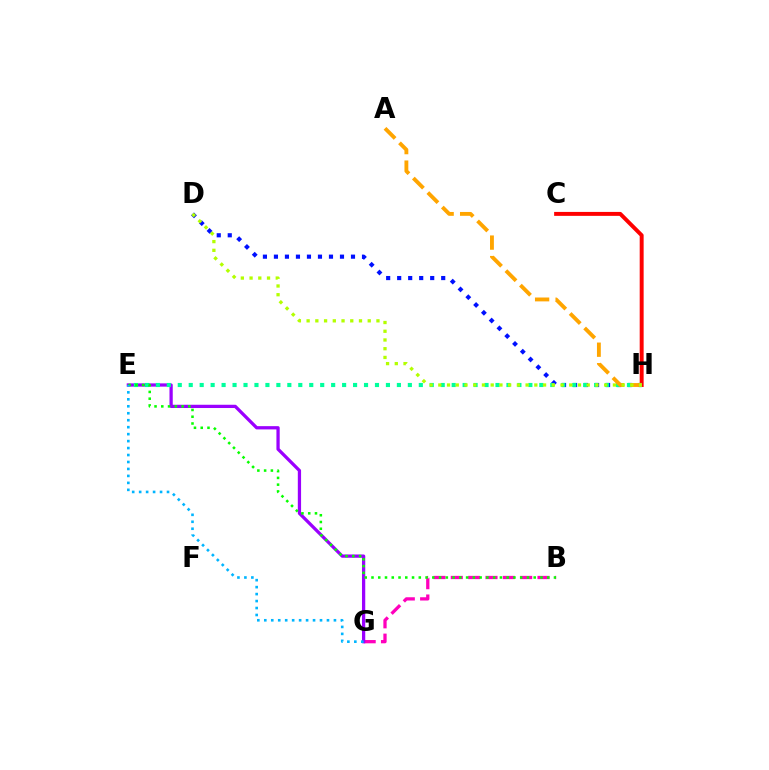{('B', 'G'): [{'color': '#ff00bd', 'line_style': 'dashed', 'thickness': 2.36}], ('D', 'H'): [{'color': '#0010ff', 'line_style': 'dotted', 'thickness': 2.99}, {'color': '#b3ff00', 'line_style': 'dotted', 'thickness': 2.37}], ('C', 'H'): [{'color': '#ff0000', 'line_style': 'solid', 'thickness': 2.84}], ('E', 'G'): [{'color': '#9b00ff', 'line_style': 'solid', 'thickness': 2.35}, {'color': '#00b5ff', 'line_style': 'dotted', 'thickness': 1.89}], ('E', 'H'): [{'color': '#00ff9d', 'line_style': 'dotted', 'thickness': 2.98}], ('B', 'E'): [{'color': '#08ff00', 'line_style': 'dotted', 'thickness': 1.84}], ('A', 'H'): [{'color': '#ffa500', 'line_style': 'dashed', 'thickness': 2.78}]}